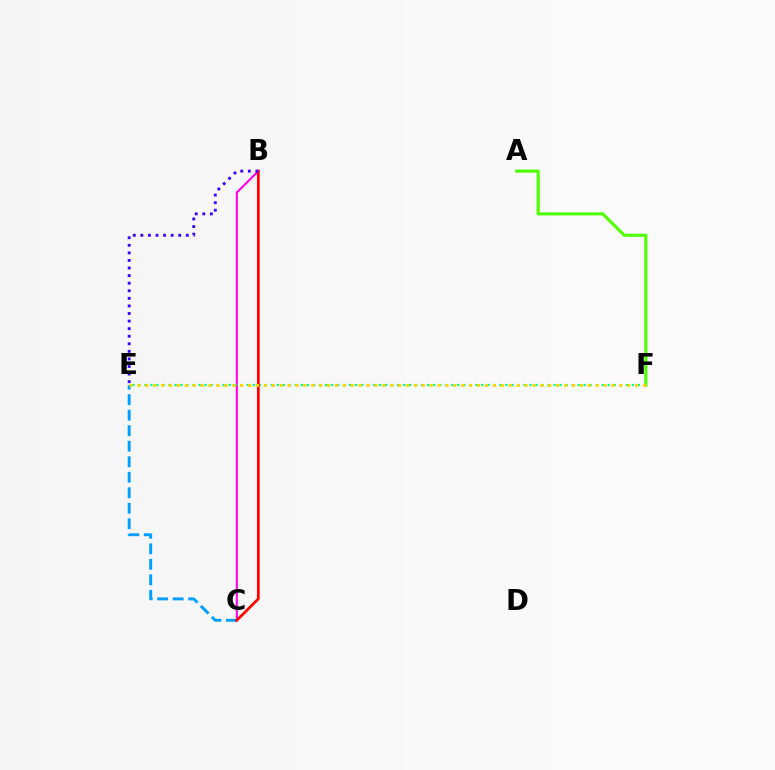{('A', 'F'): [{'color': '#4fff00', 'line_style': 'solid', 'thickness': 2.24}], ('B', 'C'): [{'color': '#ff00ed', 'line_style': 'solid', 'thickness': 1.5}, {'color': '#ff0000', 'line_style': 'solid', 'thickness': 1.95}], ('C', 'E'): [{'color': '#009eff', 'line_style': 'dashed', 'thickness': 2.11}], ('E', 'F'): [{'color': '#00ff86', 'line_style': 'dotted', 'thickness': 1.63}, {'color': '#ffd500', 'line_style': 'dotted', 'thickness': 2.15}], ('B', 'E'): [{'color': '#3700ff', 'line_style': 'dotted', 'thickness': 2.06}]}